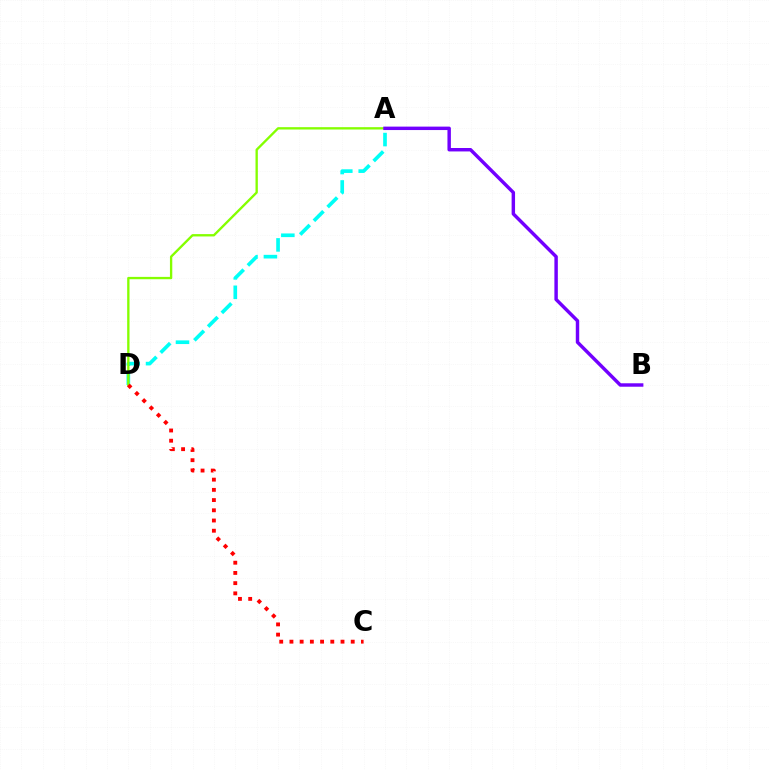{('A', 'D'): [{'color': '#00fff6', 'line_style': 'dashed', 'thickness': 2.64}, {'color': '#84ff00', 'line_style': 'solid', 'thickness': 1.69}], ('C', 'D'): [{'color': '#ff0000', 'line_style': 'dotted', 'thickness': 2.78}], ('A', 'B'): [{'color': '#7200ff', 'line_style': 'solid', 'thickness': 2.48}]}